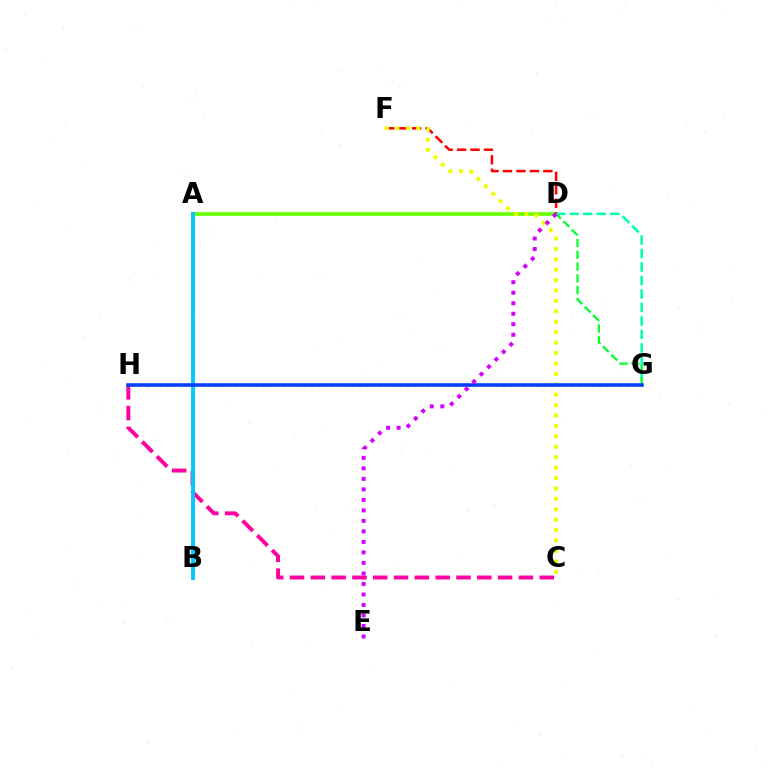{('C', 'H'): [{'color': '#ff00a0', 'line_style': 'dashed', 'thickness': 2.83}], ('A', 'D'): [{'color': '#66ff00', 'line_style': 'solid', 'thickness': 2.62}], ('G', 'H'): [{'color': '#ff8800', 'line_style': 'dotted', 'thickness': 1.86}, {'color': '#003fff', 'line_style': 'solid', 'thickness': 2.55}], ('D', 'F'): [{'color': '#ff0000', 'line_style': 'dashed', 'thickness': 1.83}], ('C', 'F'): [{'color': '#eeff00', 'line_style': 'dotted', 'thickness': 2.83}], ('A', 'B'): [{'color': '#4f00ff', 'line_style': 'dotted', 'thickness': 1.62}, {'color': '#00c7ff', 'line_style': 'solid', 'thickness': 2.77}], ('D', 'G'): [{'color': '#00ffaf', 'line_style': 'dashed', 'thickness': 1.83}, {'color': '#00ff27', 'line_style': 'dashed', 'thickness': 1.6}], ('D', 'E'): [{'color': '#d600ff', 'line_style': 'dotted', 'thickness': 2.86}]}